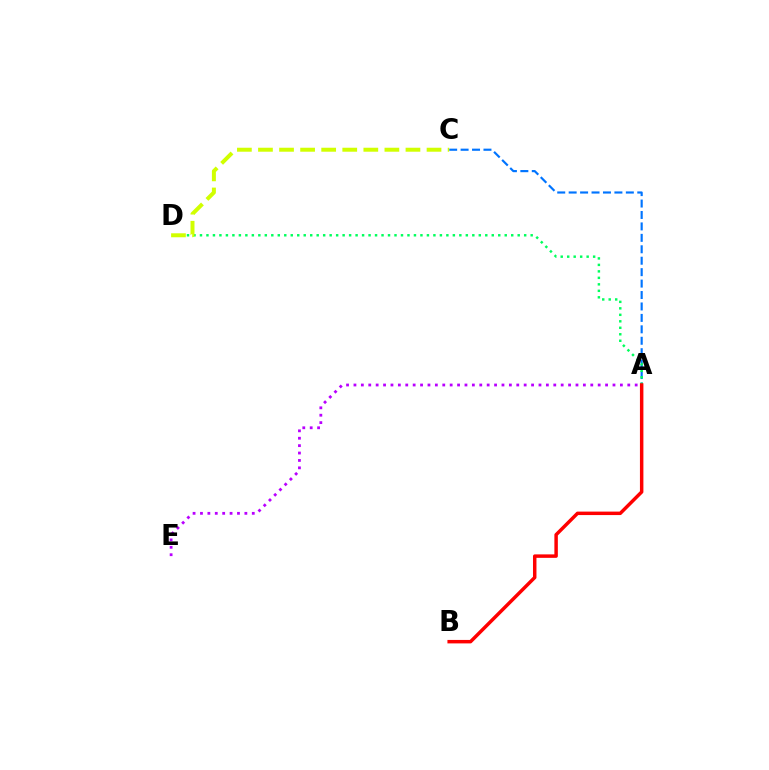{('A', 'C'): [{'color': '#0074ff', 'line_style': 'dashed', 'thickness': 1.55}], ('A', 'D'): [{'color': '#00ff5c', 'line_style': 'dotted', 'thickness': 1.76}], ('C', 'D'): [{'color': '#d1ff00', 'line_style': 'dashed', 'thickness': 2.86}], ('A', 'E'): [{'color': '#b900ff', 'line_style': 'dotted', 'thickness': 2.01}], ('A', 'B'): [{'color': '#ff0000', 'line_style': 'solid', 'thickness': 2.5}]}